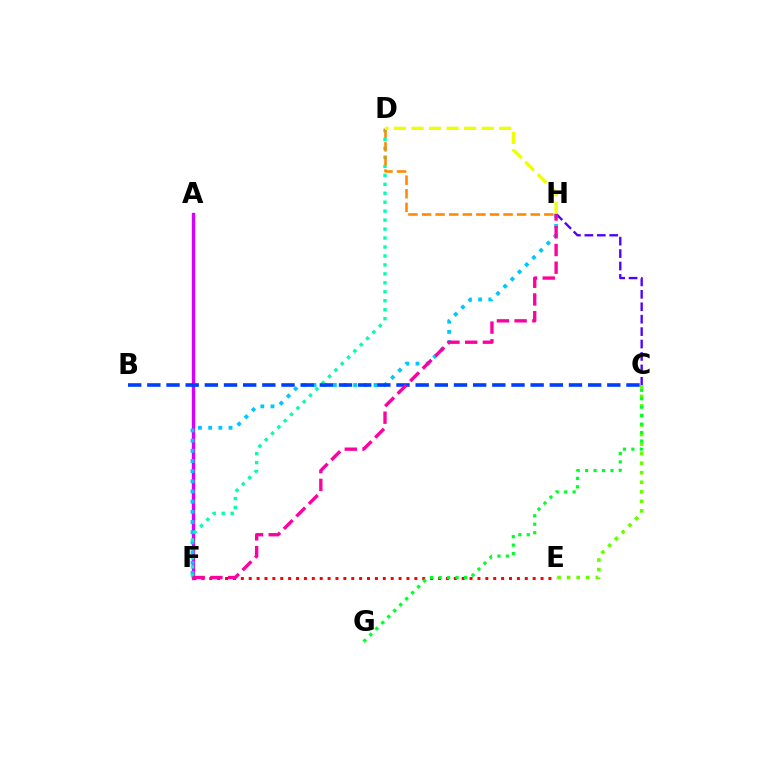{('E', 'F'): [{'color': '#ff0000', 'line_style': 'dotted', 'thickness': 2.14}], ('A', 'F'): [{'color': '#d600ff', 'line_style': 'solid', 'thickness': 2.41}], ('C', 'E'): [{'color': '#66ff00', 'line_style': 'dotted', 'thickness': 2.59}], ('F', 'H'): [{'color': '#00c7ff', 'line_style': 'dotted', 'thickness': 2.76}, {'color': '#ff00a0', 'line_style': 'dashed', 'thickness': 2.41}], ('D', 'F'): [{'color': '#00ffaf', 'line_style': 'dotted', 'thickness': 2.43}], ('B', 'C'): [{'color': '#003fff', 'line_style': 'dashed', 'thickness': 2.6}], ('C', 'G'): [{'color': '#00ff27', 'line_style': 'dotted', 'thickness': 2.3}], ('C', 'H'): [{'color': '#4f00ff', 'line_style': 'dashed', 'thickness': 1.69}], ('D', 'H'): [{'color': '#ff8800', 'line_style': 'dashed', 'thickness': 1.85}, {'color': '#eeff00', 'line_style': 'dashed', 'thickness': 2.38}]}